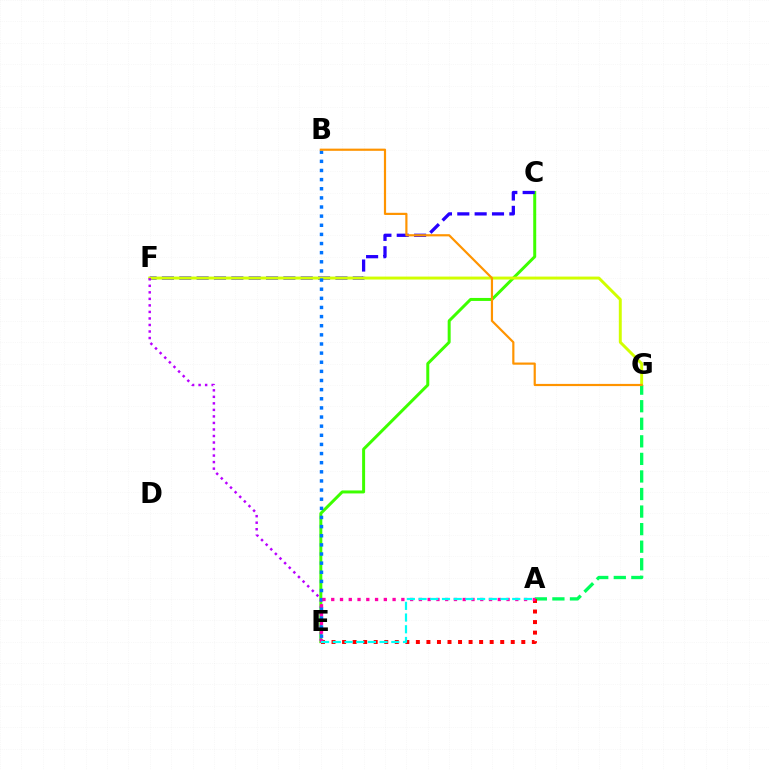{('C', 'E'): [{'color': '#3dff00', 'line_style': 'solid', 'thickness': 2.15}], ('C', 'F'): [{'color': '#2500ff', 'line_style': 'dashed', 'thickness': 2.36}], ('F', 'G'): [{'color': '#d1ff00', 'line_style': 'solid', 'thickness': 2.12}], ('E', 'F'): [{'color': '#b900ff', 'line_style': 'dotted', 'thickness': 1.77}], ('B', 'E'): [{'color': '#0074ff', 'line_style': 'dotted', 'thickness': 2.48}], ('A', 'G'): [{'color': '#00ff5c', 'line_style': 'dashed', 'thickness': 2.39}], ('A', 'E'): [{'color': '#ff0000', 'line_style': 'dotted', 'thickness': 2.86}, {'color': '#ff00ac', 'line_style': 'dotted', 'thickness': 2.38}, {'color': '#00fff6', 'line_style': 'dashed', 'thickness': 1.59}], ('B', 'G'): [{'color': '#ff9400', 'line_style': 'solid', 'thickness': 1.57}]}